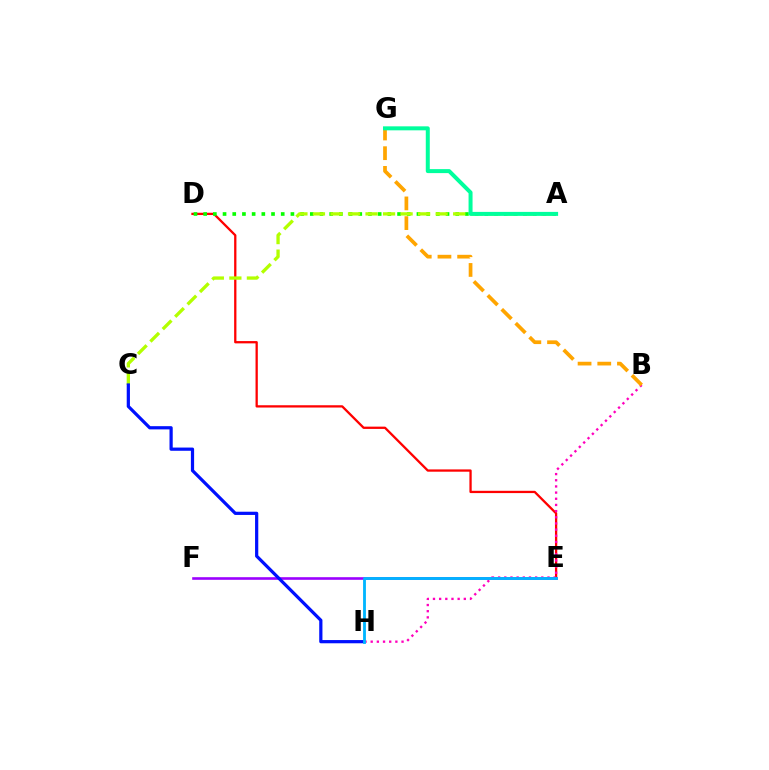{('D', 'E'): [{'color': '#ff0000', 'line_style': 'solid', 'thickness': 1.65}], ('E', 'F'): [{'color': '#9b00ff', 'line_style': 'solid', 'thickness': 1.88}], ('A', 'D'): [{'color': '#08ff00', 'line_style': 'dotted', 'thickness': 2.63}], ('B', 'H'): [{'color': '#ff00bd', 'line_style': 'dotted', 'thickness': 1.68}], ('A', 'C'): [{'color': '#b3ff00', 'line_style': 'dashed', 'thickness': 2.38}], ('B', 'G'): [{'color': '#ffa500', 'line_style': 'dashed', 'thickness': 2.68}], ('C', 'H'): [{'color': '#0010ff', 'line_style': 'solid', 'thickness': 2.32}], ('E', 'H'): [{'color': '#00b5ff', 'line_style': 'solid', 'thickness': 2.04}], ('A', 'G'): [{'color': '#00ff9d', 'line_style': 'solid', 'thickness': 2.87}]}